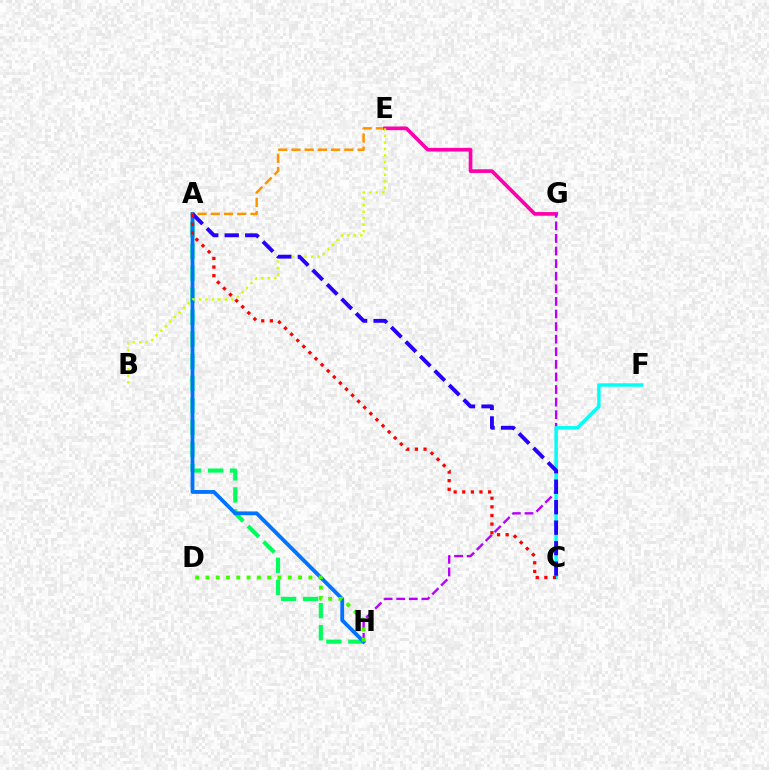{('A', 'H'): [{'color': '#00ff5c', 'line_style': 'dashed', 'thickness': 2.99}, {'color': '#0074ff', 'line_style': 'solid', 'thickness': 2.74}], ('A', 'E'): [{'color': '#ff9400', 'line_style': 'dashed', 'thickness': 1.8}], ('E', 'G'): [{'color': '#ff00ac', 'line_style': 'solid', 'thickness': 2.64}], ('G', 'H'): [{'color': '#b900ff', 'line_style': 'dashed', 'thickness': 1.71}], ('D', 'H'): [{'color': '#3dff00', 'line_style': 'dotted', 'thickness': 2.8}], ('C', 'F'): [{'color': '#00fff6', 'line_style': 'solid', 'thickness': 2.45}], ('B', 'E'): [{'color': '#d1ff00', 'line_style': 'dotted', 'thickness': 1.76}], ('A', 'C'): [{'color': '#2500ff', 'line_style': 'dashed', 'thickness': 2.78}, {'color': '#ff0000', 'line_style': 'dotted', 'thickness': 2.34}]}